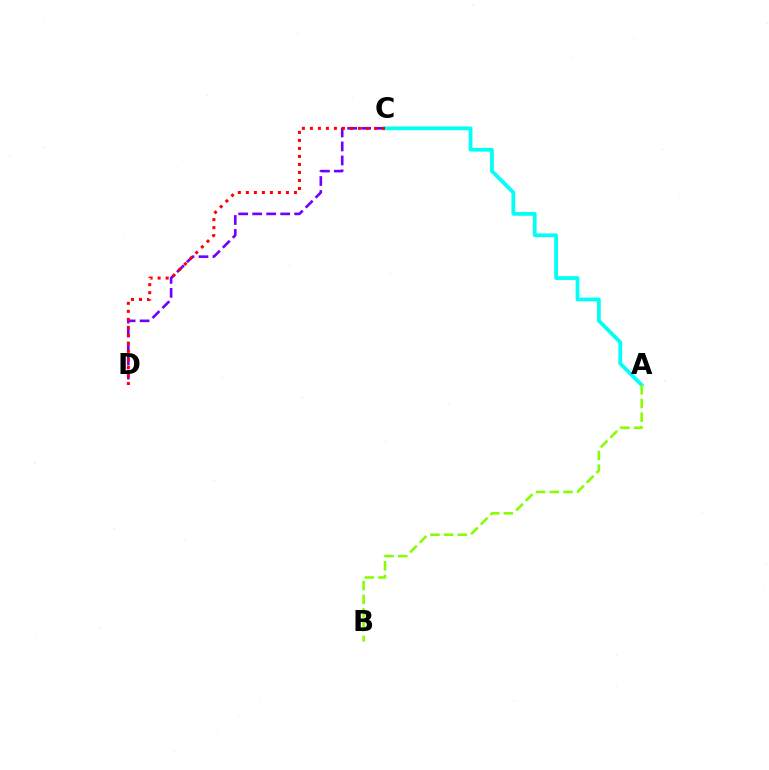{('C', 'D'): [{'color': '#7200ff', 'line_style': 'dashed', 'thickness': 1.9}, {'color': '#ff0000', 'line_style': 'dotted', 'thickness': 2.18}], ('A', 'C'): [{'color': '#00fff6', 'line_style': 'solid', 'thickness': 2.71}], ('A', 'B'): [{'color': '#84ff00', 'line_style': 'dashed', 'thickness': 1.86}]}